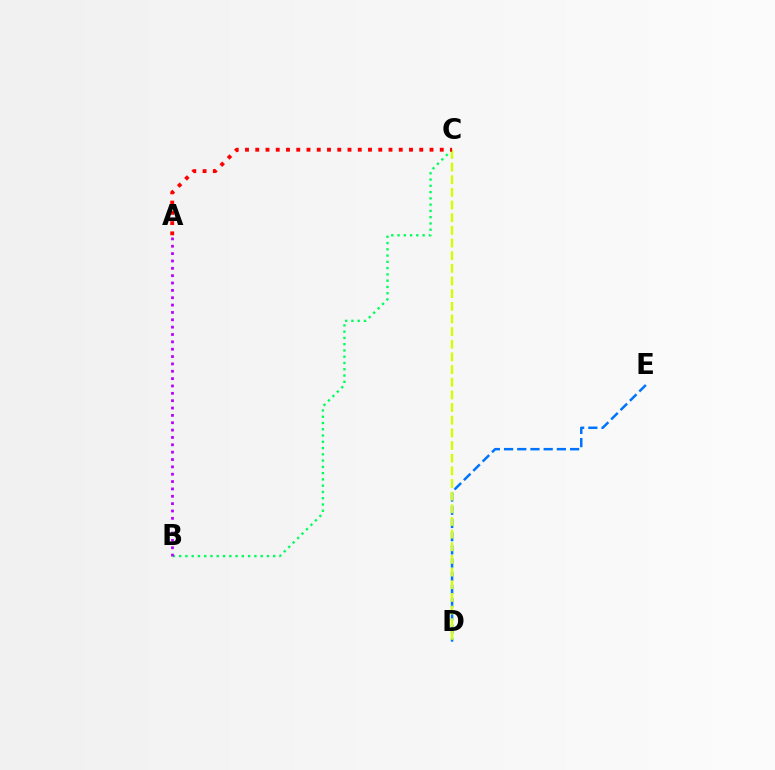{('B', 'C'): [{'color': '#00ff5c', 'line_style': 'dotted', 'thickness': 1.7}], ('D', 'E'): [{'color': '#0074ff', 'line_style': 'dashed', 'thickness': 1.79}], ('C', 'D'): [{'color': '#d1ff00', 'line_style': 'dashed', 'thickness': 1.72}], ('A', 'B'): [{'color': '#b900ff', 'line_style': 'dotted', 'thickness': 2.0}], ('A', 'C'): [{'color': '#ff0000', 'line_style': 'dotted', 'thickness': 2.78}]}